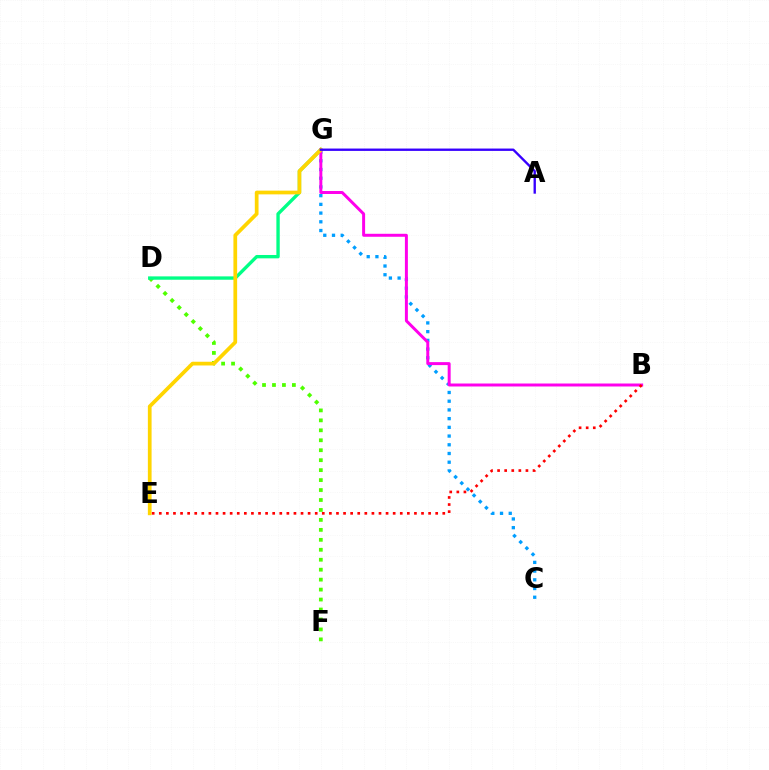{('D', 'F'): [{'color': '#4fff00', 'line_style': 'dotted', 'thickness': 2.7}], ('D', 'G'): [{'color': '#00ff86', 'line_style': 'solid', 'thickness': 2.41}], ('C', 'G'): [{'color': '#009eff', 'line_style': 'dotted', 'thickness': 2.37}], ('B', 'G'): [{'color': '#ff00ed', 'line_style': 'solid', 'thickness': 2.14}], ('E', 'G'): [{'color': '#ffd500', 'line_style': 'solid', 'thickness': 2.68}], ('A', 'G'): [{'color': '#3700ff', 'line_style': 'solid', 'thickness': 1.7}], ('B', 'E'): [{'color': '#ff0000', 'line_style': 'dotted', 'thickness': 1.93}]}